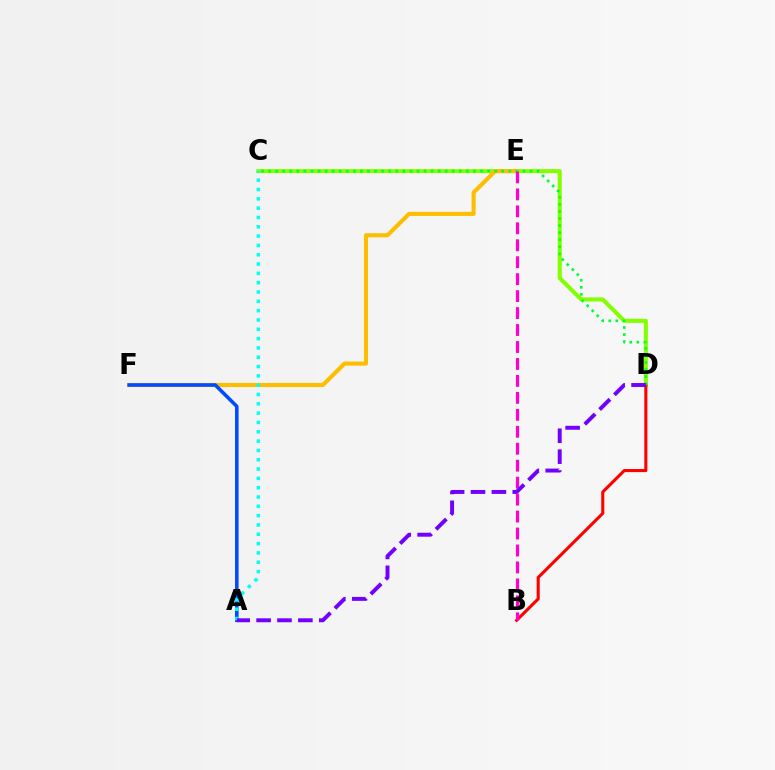{('C', 'D'): [{'color': '#84ff00', 'line_style': 'solid', 'thickness': 2.93}, {'color': '#00ff39', 'line_style': 'dotted', 'thickness': 1.92}], ('B', 'D'): [{'color': '#ff0000', 'line_style': 'solid', 'thickness': 2.22}], ('E', 'F'): [{'color': '#ffbd00', 'line_style': 'solid', 'thickness': 2.94}], ('B', 'E'): [{'color': '#ff00cf', 'line_style': 'dashed', 'thickness': 2.3}], ('A', 'F'): [{'color': '#004bff', 'line_style': 'solid', 'thickness': 2.57}], ('A', 'C'): [{'color': '#00fff6', 'line_style': 'dotted', 'thickness': 2.53}], ('A', 'D'): [{'color': '#7200ff', 'line_style': 'dashed', 'thickness': 2.84}]}